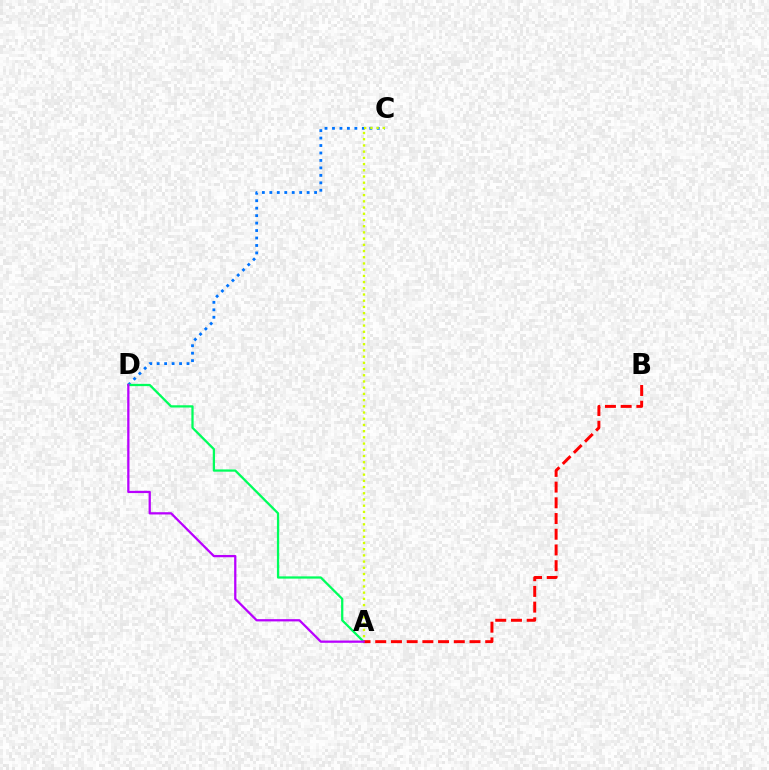{('C', 'D'): [{'color': '#0074ff', 'line_style': 'dotted', 'thickness': 2.03}], ('A', 'D'): [{'color': '#00ff5c', 'line_style': 'solid', 'thickness': 1.63}, {'color': '#b900ff', 'line_style': 'solid', 'thickness': 1.63}], ('A', 'C'): [{'color': '#d1ff00', 'line_style': 'dotted', 'thickness': 1.69}], ('A', 'B'): [{'color': '#ff0000', 'line_style': 'dashed', 'thickness': 2.13}]}